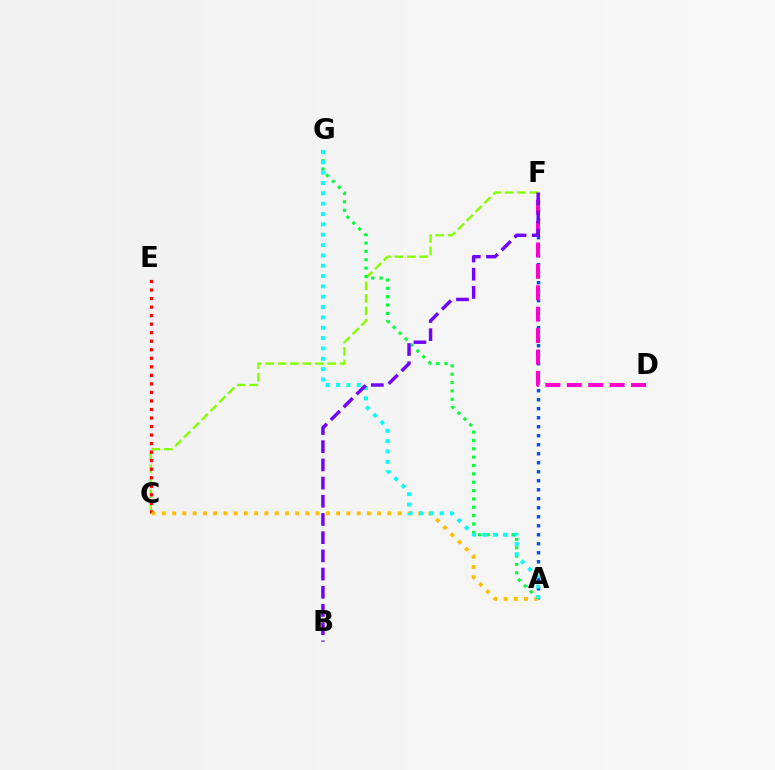{('C', 'F'): [{'color': '#84ff00', 'line_style': 'dashed', 'thickness': 1.69}], ('C', 'E'): [{'color': '#ff0000', 'line_style': 'dotted', 'thickness': 2.32}], ('A', 'F'): [{'color': '#004bff', 'line_style': 'dotted', 'thickness': 2.45}], ('A', 'G'): [{'color': '#00ff39', 'line_style': 'dotted', 'thickness': 2.27}, {'color': '#00fff6', 'line_style': 'dotted', 'thickness': 2.81}], ('D', 'F'): [{'color': '#ff00cf', 'line_style': 'dashed', 'thickness': 2.91}], ('A', 'C'): [{'color': '#ffbd00', 'line_style': 'dotted', 'thickness': 2.78}], ('B', 'F'): [{'color': '#7200ff', 'line_style': 'dashed', 'thickness': 2.47}]}